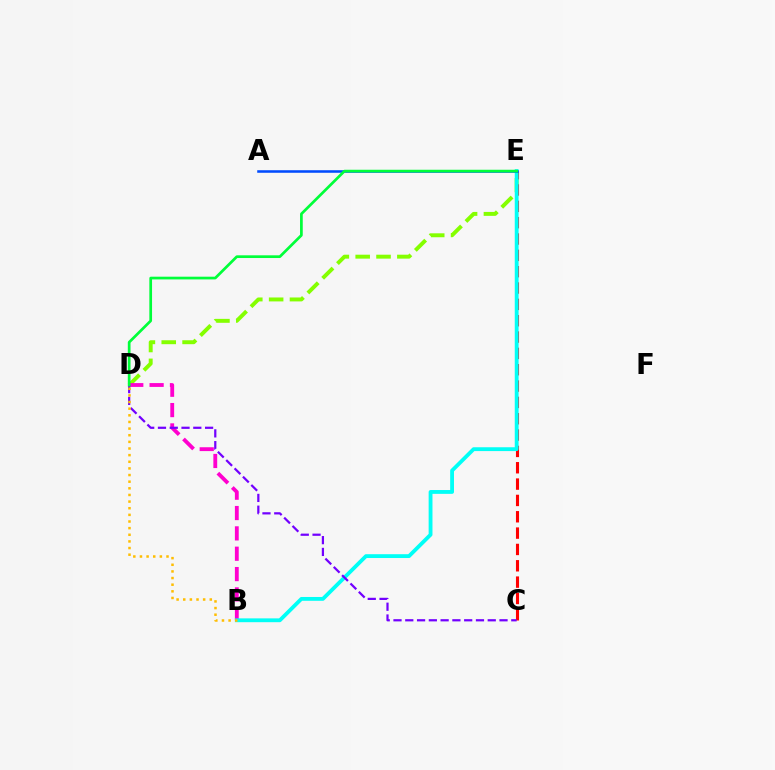{('D', 'E'): [{'color': '#84ff00', 'line_style': 'dashed', 'thickness': 2.83}, {'color': '#00ff39', 'line_style': 'solid', 'thickness': 1.95}], ('B', 'D'): [{'color': '#ff00cf', 'line_style': 'dashed', 'thickness': 2.76}, {'color': '#ffbd00', 'line_style': 'dotted', 'thickness': 1.8}], ('C', 'E'): [{'color': '#ff0000', 'line_style': 'dashed', 'thickness': 2.22}], ('B', 'E'): [{'color': '#00fff6', 'line_style': 'solid', 'thickness': 2.75}], ('A', 'E'): [{'color': '#004bff', 'line_style': 'solid', 'thickness': 1.84}], ('C', 'D'): [{'color': '#7200ff', 'line_style': 'dashed', 'thickness': 1.6}]}